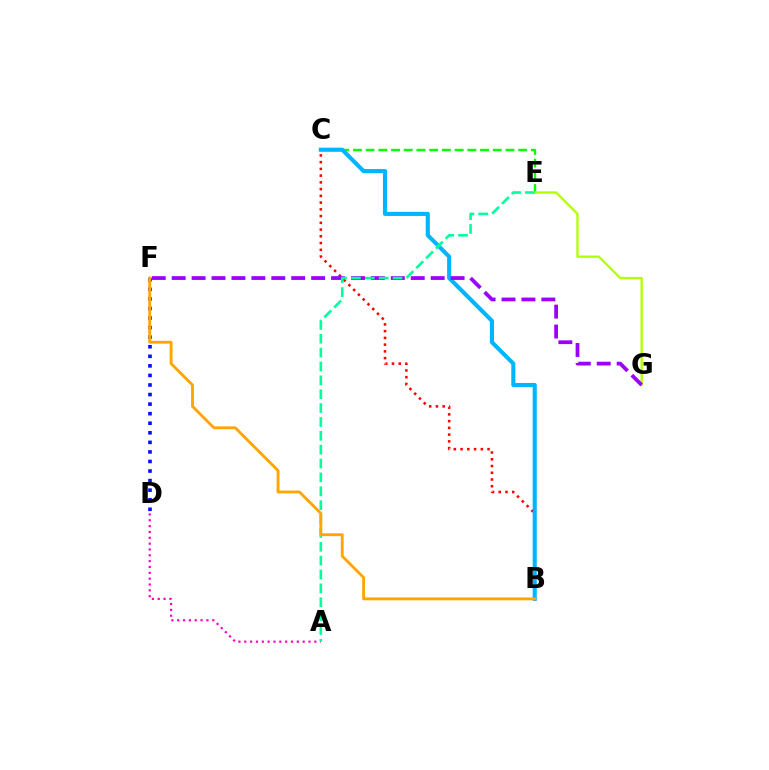{('B', 'C'): [{'color': '#ff0000', 'line_style': 'dotted', 'thickness': 1.83}, {'color': '#00b5ff', 'line_style': 'solid', 'thickness': 2.95}], ('A', 'D'): [{'color': '#ff00bd', 'line_style': 'dotted', 'thickness': 1.59}], ('C', 'E'): [{'color': '#08ff00', 'line_style': 'dashed', 'thickness': 1.73}], ('E', 'G'): [{'color': '#b3ff00', 'line_style': 'solid', 'thickness': 1.68}], ('F', 'G'): [{'color': '#9b00ff', 'line_style': 'dashed', 'thickness': 2.71}], ('D', 'F'): [{'color': '#0010ff', 'line_style': 'dotted', 'thickness': 2.6}], ('A', 'E'): [{'color': '#00ff9d', 'line_style': 'dashed', 'thickness': 1.88}], ('B', 'F'): [{'color': '#ffa500', 'line_style': 'solid', 'thickness': 2.05}]}